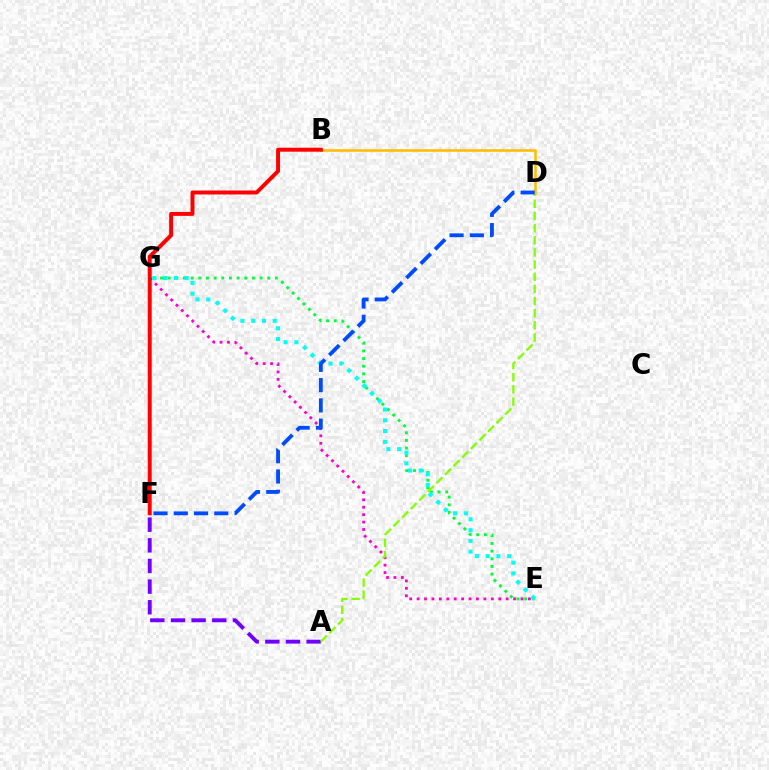{('A', 'F'): [{'color': '#7200ff', 'line_style': 'dashed', 'thickness': 2.8}], ('B', 'D'): [{'color': '#ffbd00', 'line_style': 'solid', 'thickness': 1.85}], ('E', 'G'): [{'color': '#ff00cf', 'line_style': 'dotted', 'thickness': 2.02}, {'color': '#00ff39', 'line_style': 'dotted', 'thickness': 2.08}, {'color': '#00fff6', 'line_style': 'dotted', 'thickness': 2.92}], ('A', 'D'): [{'color': '#84ff00', 'line_style': 'dashed', 'thickness': 1.65}], ('D', 'F'): [{'color': '#004bff', 'line_style': 'dashed', 'thickness': 2.75}], ('B', 'F'): [{'color': '#ff0000', 'line_style': 'solid', 'thickness': 2.84}]}